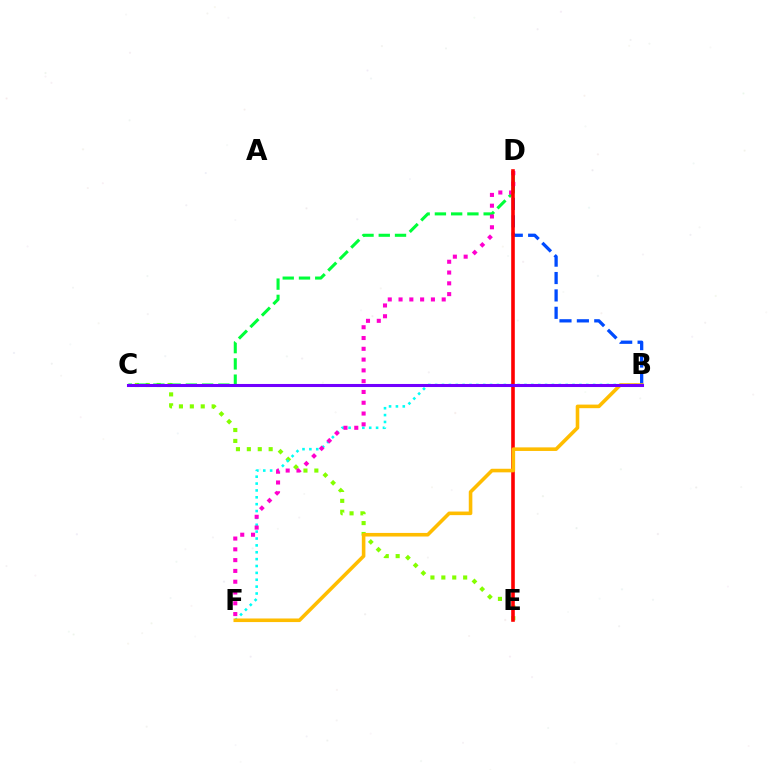{('C', 'E'): [{'color': '#84ff00', 'line_style': 'dotted', 'thickness': 2.96}], ('B', 'F'): [{'color': '#00fff6', 'line_style': 'dotted', 'thickness': 1.87}, {'color': '#ffbd00', 'line_style': 'solid', 'thickness': 2.58}], ('B', 'D'): [{'color': '#004bff', 'line_style': 'dashed', 'thickness': 2.36}], ('C', 'D'): [{'color': '#00ff39', 'line_style': 'dashed', 'thickness': 2.21}], ('D', 'F'): [{'color': '#ff00cf', 'line_style': 'dotted', 'thickness': 2.93}], ('D', 'E'): [{'color': '#ff0000', 'line_style': 'solid', 'thickness': 2.59}], ('B', 'C'): [{'color': '#7200ff', 'line_style': 'solid', 'thickness': 2.21}]}